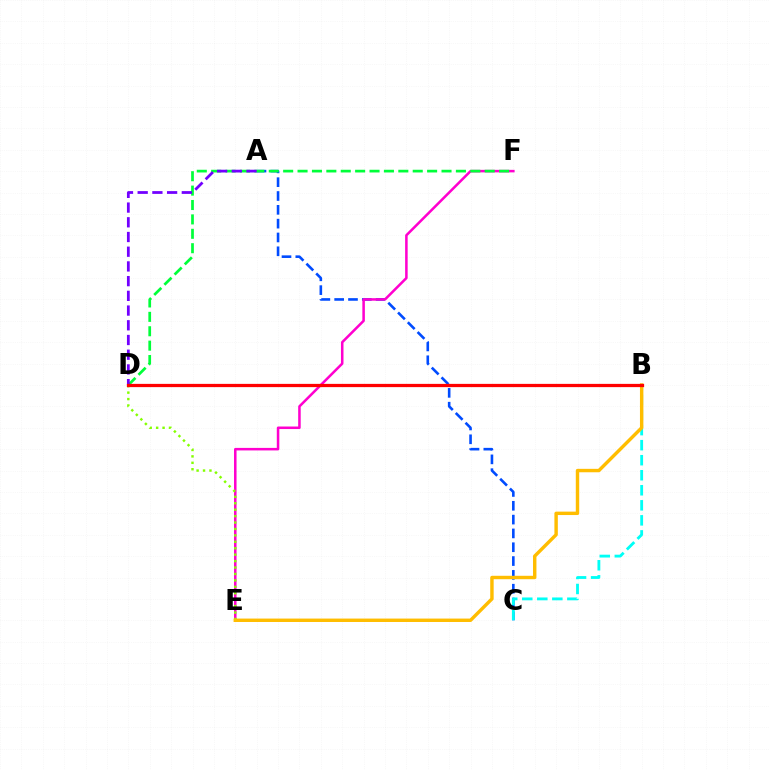{('A', 'C'): [{'color': '#004bff', 'line_style': 'dashed', 'thickness': 1.88}], ('E', 'F'): [{'color': '#ff00cf', 'line_style': 'solid', 'thickness': 1.82}], ('B', 'C'): [{'color': '#00fff6', 'line_style': 'dashed', 'thickness': 2.04}], ('D', 'E'): [{'color': '#84ff00', 'line_style': 'dotted', 'thickness': 1.75}], ('D', 'F'): [{'color': '#00ff39', 'line_style': 'dashed', 'thickness': 1.96}], ('A', 'D'): [{'color': '#7200ff', 'line_style': 'dashed', 'thickness': 2.0}], ('B', 'E'): [{'color': '#ffbd00', 'line_style': 'solid', 'thickness': 2.46}], ('B', 'D'): [{'color': '#ff0000', 'line_style': 'solid', 'thickness': 2.34}]}